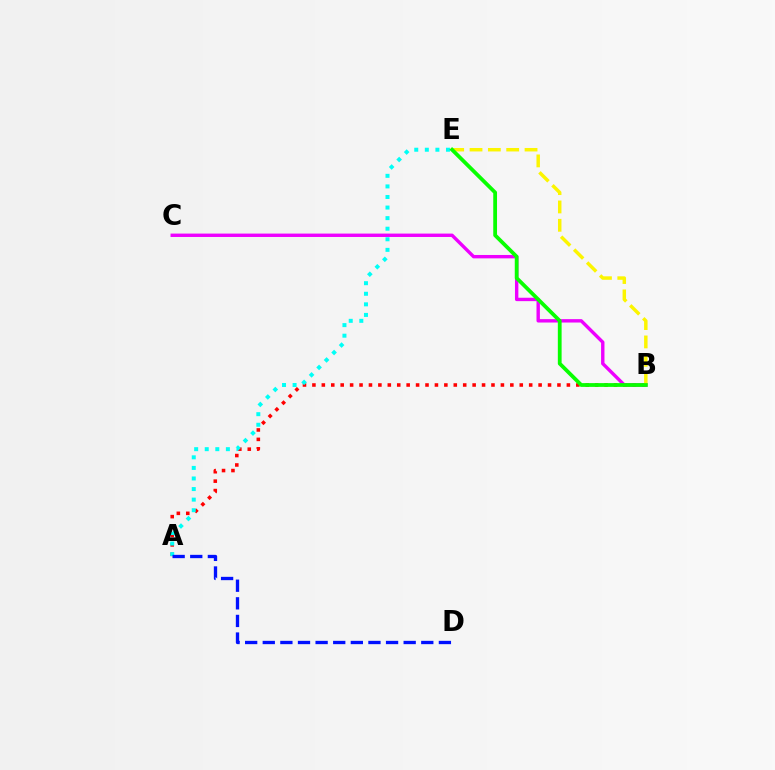{('A', 'B'): [{'color': '#ff0000', 'line_style': 'dotted', 'thickness': 2.56}], ('A', 'E'): [{'color': '#00fff6', 'line_style': 'dotted', 'thickness': 2.87}], ('B', 'C'): [{'color': '#ee00ff', 'line_style': 'solid', 'thickness': 2.44}], ('A', 'D'): [{'color': '#0010ff', 'line_style': 'dashed', 'thickness': 2.39}], ('B', 'E'): [{'color': '#fcf500', 'line_style': 'dashed', 'thickness': 2.49}, {'color': '#08ff00', 'line_style': 'solid', 'thickness': 2.72}]}